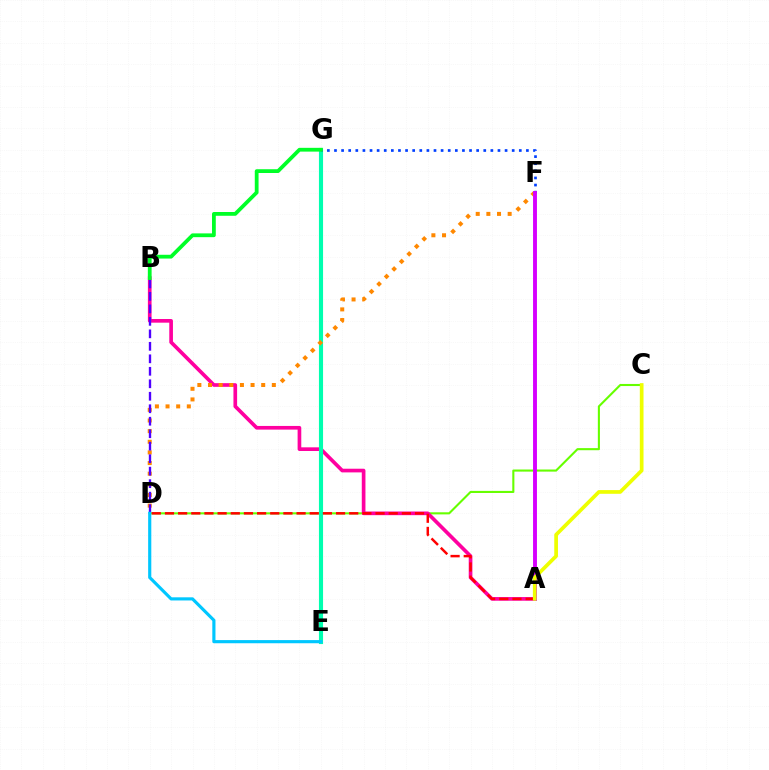{('C', 'D'): [{'color': '#66ff00', 'line_style': 'solid', 'thickness': 1.51}], ('A', 'B'): [{'color': '#ff00a0', 'line_style': 'solid', 'thickness': 2.64}], ('E', 'G'): [{'color': '#00ffaf', 'line_style': 'solid', 'thickness': 2.96}], ('D', 'F'): [{'color': '#ff8800', 'line_style': 'dotted', 'thickness': 2.89}], ('F', 'G'): [{'color': '#003fff', 'line_style': 'dotted', 'thickness': 1.93}], ('B', 'D'): [{'color': '#4f00ff', 'line_style': 'dashed', 'thickness': 1.7}], ('D', 'E'): [{'color': '#00c7ff', 'line_style': 'solid', 'thickness': 2.27}], ('A', 'D'): [{'color': '#ff0000', 'line_style': 'dashed', 'thickness': 1.79}], ('A', 'F'): [{'color': '#d600ff', 'line_style': 'solid', 'thickness': 2.81}], ('B', 'G'): [{'color': '#00ff27', 'line_style': 'solid', 'thickness': 2.72}], ('A', 'C'): [{'color': '#eeff00', 'line_style': 'solid', 'thickness': 2.67}]}